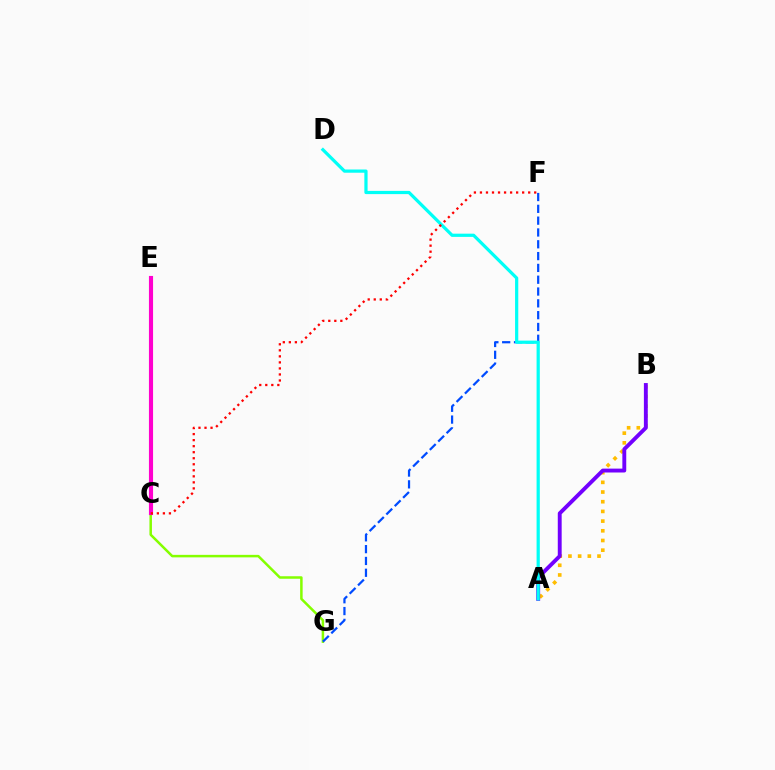{('C', 'G'): [{'color': '#84ff00', 'line_style': 'solid', 'thickness': 1.8}], ('C', 'E'): [{'color': '#00ff39', 'line_style': 'solid', 'thickness': 2.67}, {'color': '#ff00cf', 'line_style': 'solid', 'thickness': 2.97}], ('F', 'G'): [{'color': '#004bff', 'line_style': 'dashed', 'thickness': 1.6}], ('A', 'B'): [{'color': '#ffbd00', 'line_style': 'dotted', 'thickness': 2.63}, {'color': '#7200ff', 'line_style': 'solid', 'thickness': 2.8}], ('A', 'D'): [{'color': '#00fff6', 'line_style': 'solid', 'thickness': 2.32}], ('C', 'F'): [{'color': '#ff0000', 'line_style': 'dotted', 'thickness': 1.64}]}